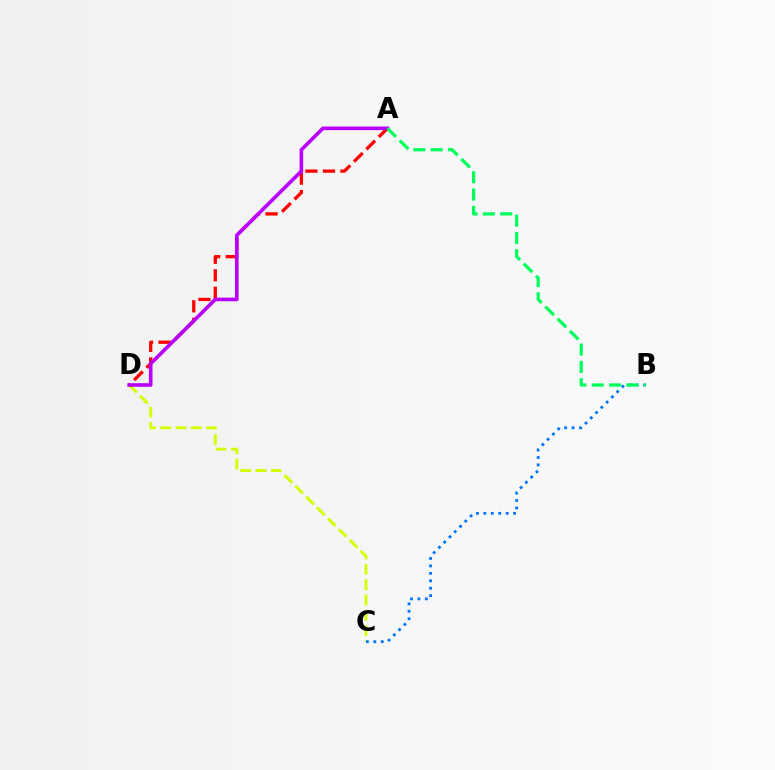{('C', 'D'): [{'color': '#d1ff00', 'line_style': 'dashed', 'thickness': 2.08}], ('B', 'C'): [{'color': '#0074ff', 'line_style': 'dotted', 'thickness': 2.02}], ('A', 'D'): [{'color': '#ff0000', 'line_style': 'dashed', 'thickness': 2.38}, {'color': '#b900ff', 'line_style': 'solid', 'thickness': 2.6}], ('A', 'B'): [{'color': '#00ff5c', 'line_style': 'dashed', 'thickness': 2.35}]}